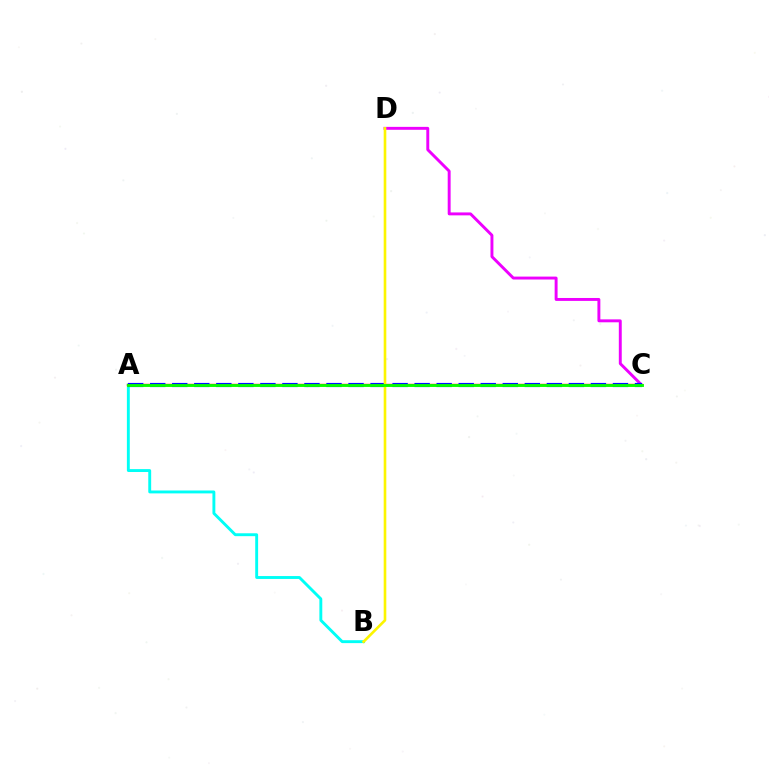{('A', 'B'): [{'color': '#00fff6', 'line_style': 'solid', 'thickness': 2.08}], ('A', 'C'): [{'color': '#ff0000', 'line_style': 'solid', 'thickness': 1.69}, {'color': '#0010ff', 'line_style': 'dashed', 'thickness': 2.99}, {'color': '#08ff00', 'line_style': 'solid', 'thickness': 2.06}], ('C', 'D'): [{'color': '#ee00ff', 'line_style': 'solid', 'thickness': 2.11}], ('B', 'D'): [{'color': '#fcf500', 'line_style': 'solid', 'thickness': 1.89}]}